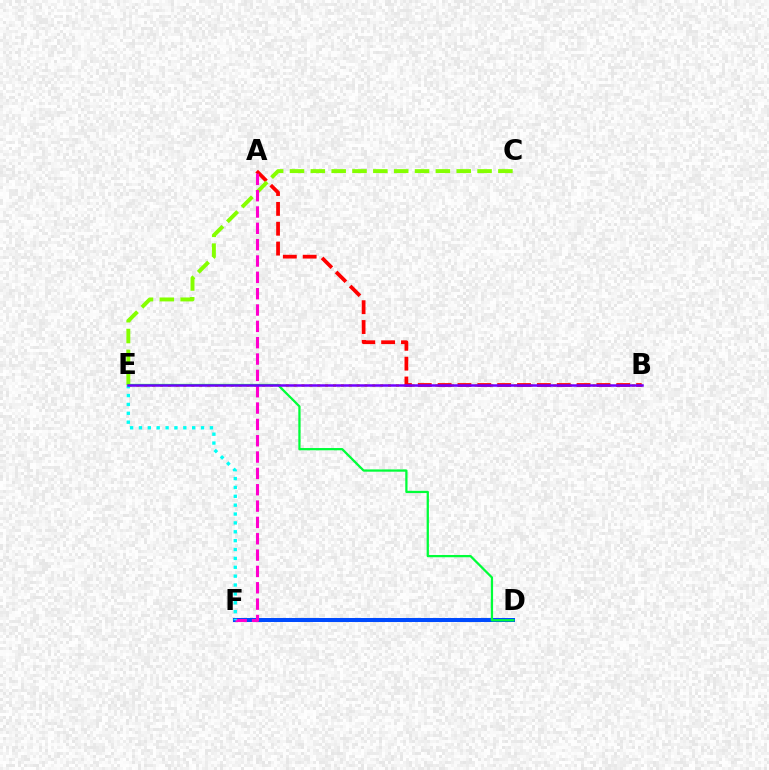{('B', 'E'): [{'color': '#ffbd00', 'line_style': 'dotted', 'thickness': 2.14}, {'color': '#7200ff', 'line_style': 'solid', 'thickness': 1.81}], ('A', 'B'): [{'color': '#ff0000', 'line_style': 'dashed', 'thickness': 2.7}], ('D', 'F'): [{'color': '#004bff', 'line_style': 'solid', 'thickness': 2.89}], ('C', 'E'): [{'color': '#84ff00', 'line_style': 'dashed', 'thickness': 2.83}], ('A', 'F'): [{'color': '#ff00cf', 'line_style': 'dashed', 'thickness': 2.22}], ('D', 'E'): [{'color': '#00ff39', 'line_style': 'solid', 'thickness': 1.63}], ('E', 'F'): [{'color': '#00fff6', 'line_style': 'dotted', 'thickness': 2.41}]}